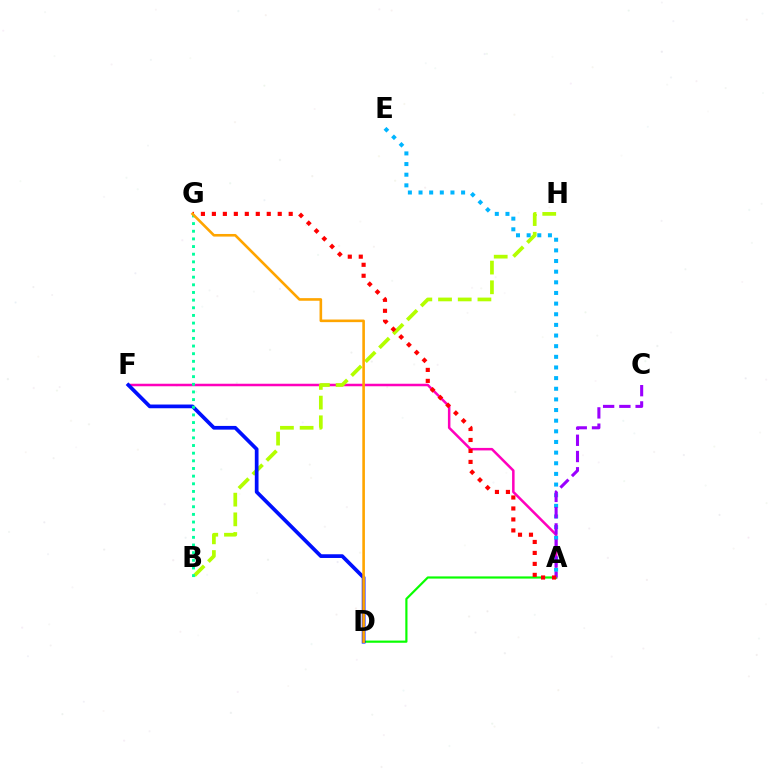{('A', 'F'): [{'color': '#ff00bd', 'line_style': 'solid', 'thickness': 1.81}], ('B', 'H'): [{'color': '#b3ff00', 'line_style': 'dashed', 'thickness': 2.68}], ('A', 'D'): [{'color': '#08ff00', 'line_style': 'solid', 'thickness': 1.57}], ('D', 'F'): [{'color': '#0010ff', 'line_style': 'solid', 'thickness': 2.67}], ('A', 'E'): [{'color': '#00b5ff', 'line_style': 'dotted', 'thickness': 2.89}], ('A', 'C'): [{'color': '#9b00ff', 'line_style': 'dashed', 'thickness': 2.21}], ('A', 'G'): [{'color': '#ff0000', 'line_style': 'dotted', 'thickness': 2.98}], ('B', 'G'): [{'color': '#00ff9d', 'line_style': 'dotted', 'thickness': 2.08}], ('D', 'G'): [{'color': '#ffa500', 'line_style': 'solid', 'thickness': 1.88}]}